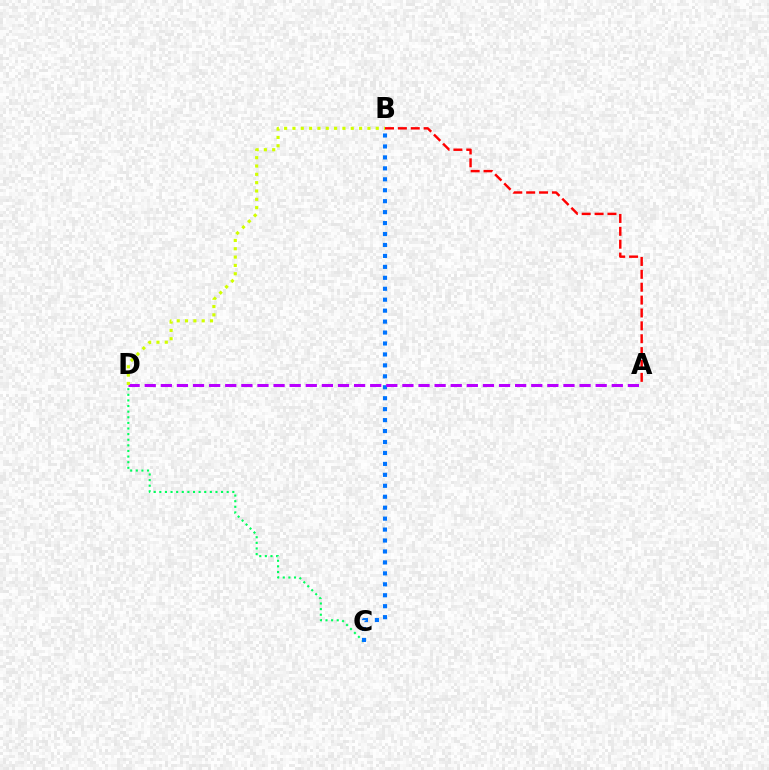{('C', 'D'): [{'color': '#00ff5c', 'line_style': 'dotted', 'thickness': 1.53}], ('B', 'C'): [{'color': '#0074ff', 'line_style': 'dotted', 'thickness': 2.97}], ('A', 'B'): [{'color': '#ff0000', 'line_style': 'dashed', 'thickness': 1.75}], ('A', 'D'): [{'color': '#b900ff', 'line_style': 'dashed', 'thickness': 2.19}], ('B', 'D'): [{'color': '#d1ff00', 'line_style': 'dotted', 'thickness': 2.26}]}